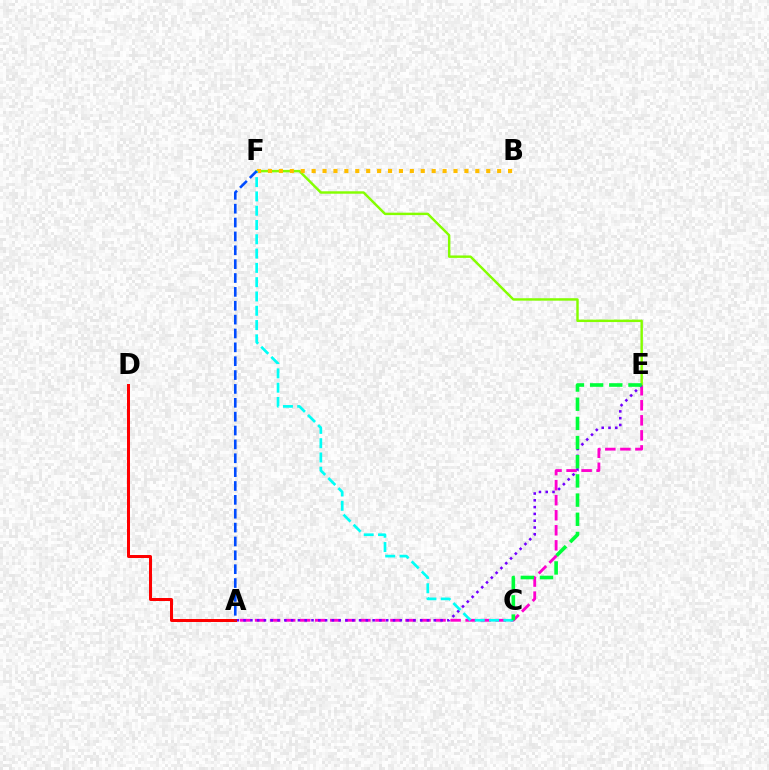{('A', 'E'): [{'color': '#ff00cf', 'line_style': 'dashed', 'thickness': 2.04}, {'color': '#7200ff', 'line_style': 'dotted', 'thickness': 1.85}], ('E', 'F'): [{'color': '#84ff00', 'line_style': 'solid', 'thickness': 1.75}], ('B', 'F'): [{'color': '#ffbd00', 'line_style': 'dotted', 'thickness': 2.97}], ('C', 'F'): [{'color': '#00fff6', 'line_style': 'dashed', 'thickness': 1.94}], ('A', 'D'): [{'color': '#ff0000', 'line_style': 'solid', 'thickness': 2.15}], ('A', 'F'): [{'color': '#004bff', 'line_style': 'dashed', 'thickness': 1.88}], ('C', 'E'): [{'color': '#00ff39', 'line_style': 'dashed', 'thickness': 2.6}]}